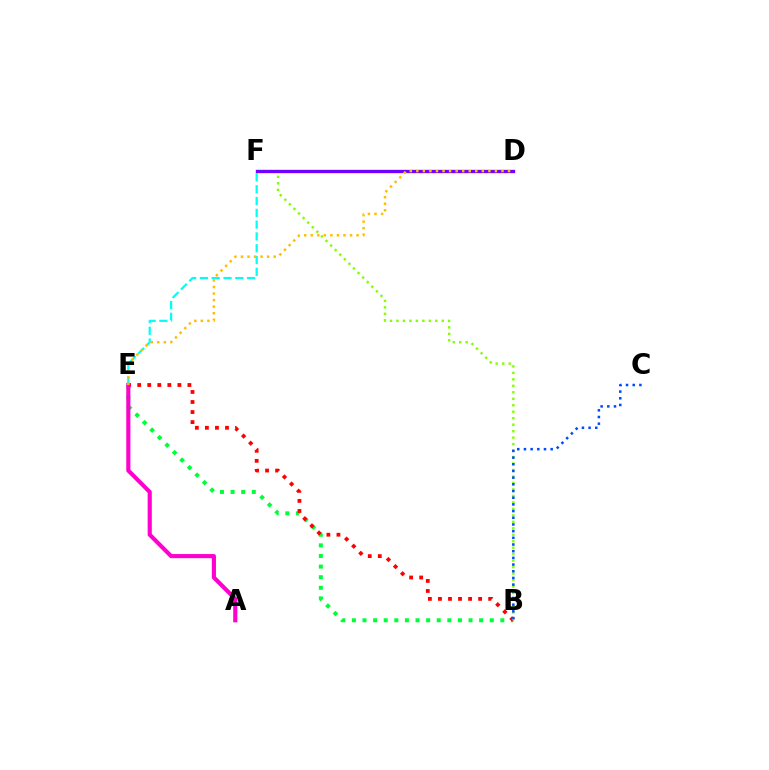{('B', 'E'): [{'color': '#00ff39', 'line_style': 'dotted', 'thickness': 2.88}, {'color': '#ff0000', 'line_style': 'dotted', 'thickness': 2.73}], ('E', 'F'): [{'color': '#00fff6', 'line_style': 'dashed', 'thickness': 1.6}], ('A', 'E'): [{'color': '#ff00cf', 'line_style': 'solid', 'thickness': 2.97}], ('B', 'F'): [{'color': '#84ff00', 'line_style': 'dotted', 'thickness': 1.76}], ('B', 'C'): [{'color': '#004bff', 'line_style': 'dotted', 'thickness': 1.82}], ('D', 'F'): [{'color': '#7200ff', 'line_style': 'solid', 'thickness': 2.4}], ('D', 'E'): [{'color': '#ffbd00', 'line_style': 'dotted', 'thickness': 1.78}]}